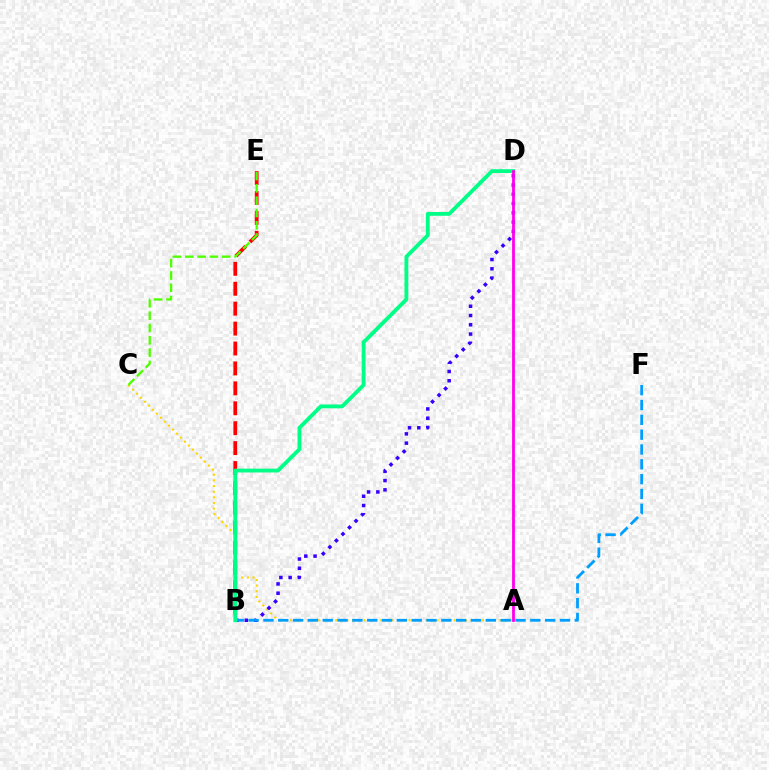{('B', 'E'): [{'color': '#ff0000', 'line_style': 'dashed', 'thickness': 2.71}], ('A', 'C'): [{'color': '#ffd500', 'line_style': 'dotted', 'thickness': 1.53}], ('B', 'D'): [{'color': '#3700ff', 'line_style': 'dotted', 'thickness': 2.52}, {'color': '#00ff86', 'line_style': 'solid', 'thickness': 2.76}], ('B', 'F'): [{'color': '#009eff', 'line_style': 'dashed', 'thickness': 2.01}], ('C', 'E'): [{'color': '#4fff00', 'line_style': 'dashed', 'thickness': 1.67}], ('A', 'D'): [{'color': '#ff00ed', 'line_style': 'solid', 'thickness': 2.01}]}